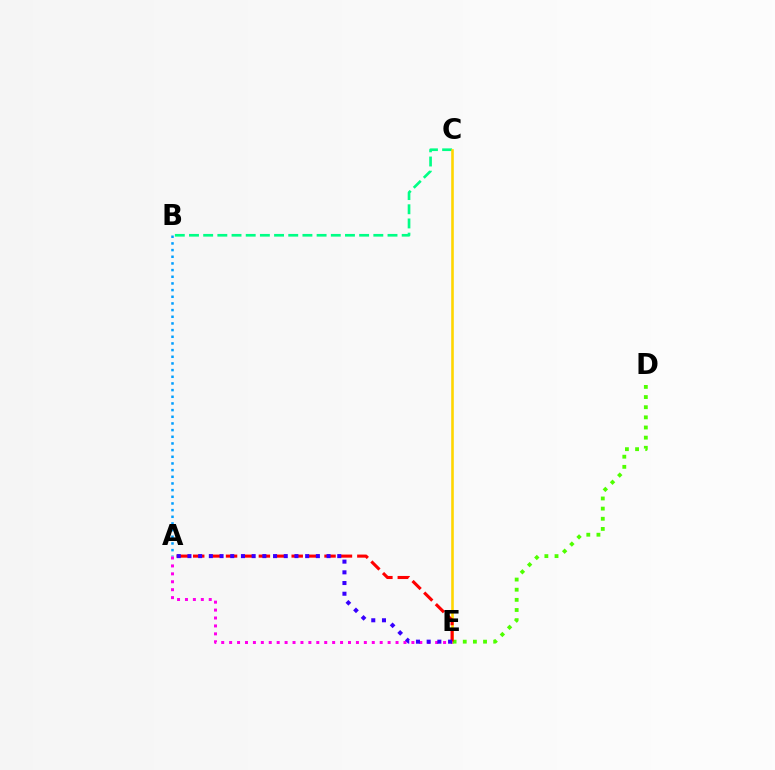{('B', 'C'): [{'color': '#00ff86', 'line_style': 'dashed', 'thickness': 1.93}], ('C', 'E'): [{'color': '#ffd500', 'line_style': 'solid', 'thickness': 1.88}], ('D', 'E'): [{'color': '#4fff00', 'line_style': 'dotted', 'thickness': 2.76}], ('A', 'E'): [{'color': '#ff0000', 'line_style': 'dashed', 'thickness': 2.23}, {'color': '#ff00ed', 'line_style': 'dotted', 'thickness': 2.15}, {'color': '#3700ff', 'line_style': 'dotted', 'thickness': 2.91}], ('A', 'B'): [{'color': '#009eff', 'line_style': 'dotted', 'thickness': 1.81}]}